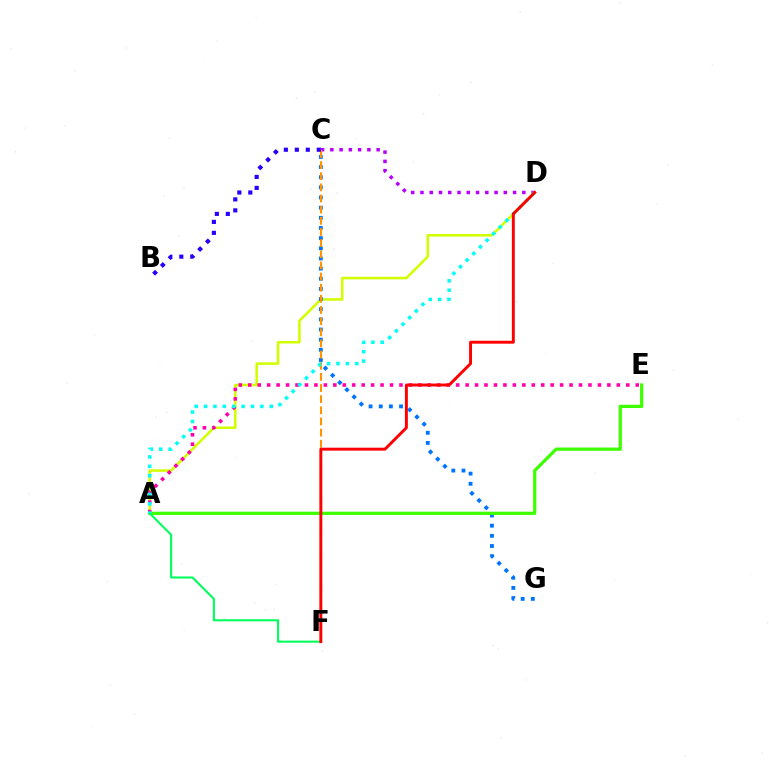{('A', 'D'): [{'color': '#d1ff00', 'line_style': 'solid', 'thickness': 1.84}, {'color': '#00fff6', 'line_style': 'dotted', 'thickness': 2.55}], ('C', 'G'): [{'color': '#0074ff', 'line_style': 'dotted', 'thickness': 2.76}], ('C', 'D'): [{'color': '#b900ff', 'line_style': 'dotted', 'thickness': 2.52}], ('A', 'E'): [{'color': '#ff00ac', 'line_style': 'dotted', 'thickness': 2.57}, {'color': '#3dff00', 'line_style': 'solid', 'thickness': 2.33}], ('C', 'F'): [{'color': '#ff9400', 'line_style': 'dashed', 'thickness': 1.51}], ('A', 'F'): [{'color': '#00ff5c', 'line_style': 'solid', 'thickness': 1.5}], ('D', 'F'): [{'color': '#ff0000', 'line_style': 'solid', 'thickness': 2.11}], ('B', 'C'): [{'color': '#2500ff', 'line_style': 'dotted', 'thickness': 2.98}]}